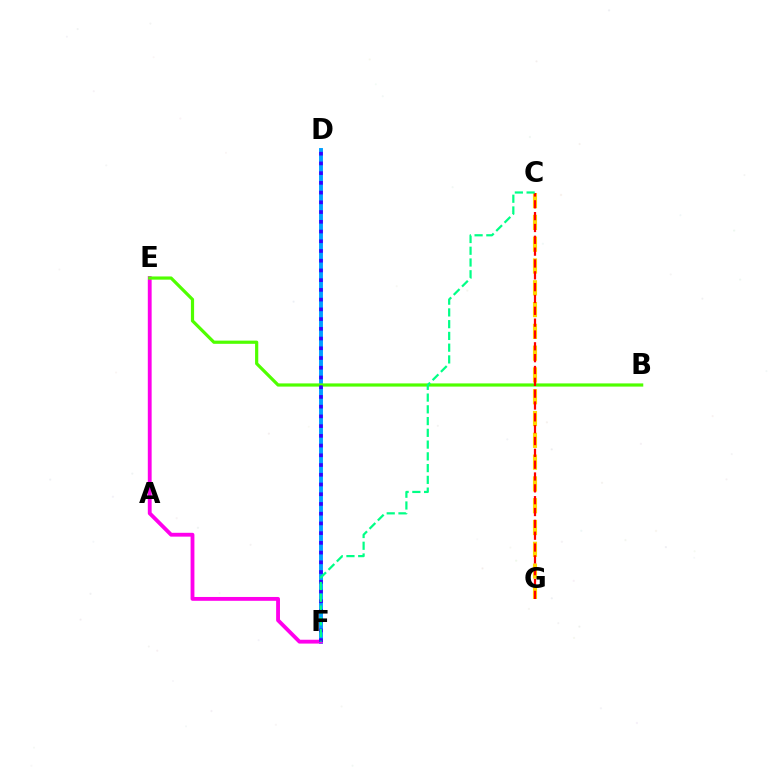{('D', 'F'): [{'color': '#009eff', 'line_style': 'solid', 'thickness': 2.8}, {'color': '#3700ff', 'line_style': 'dotted', 'thickness': 2.64}], ('C', 'G'): [{'color': '#ffd500', 'line_style': 'dashed', 'thickness': 2.96}, {'color': '#ff0000', 'line_style': 'dashed', 'thickness': 1.61}], ('E', 'F'): [{'color': '#ff00ed', 'line_style': 'solid', 'thickness': 2.76}], ('B', 'E'): [{'color': '#4fff00', 'line_style': 'solid', 'thickness': 2.3}], ('C', 'F'): [{'color': '#00ff86', 'line_style': 'dashed', 'thickness': 1.6}]}